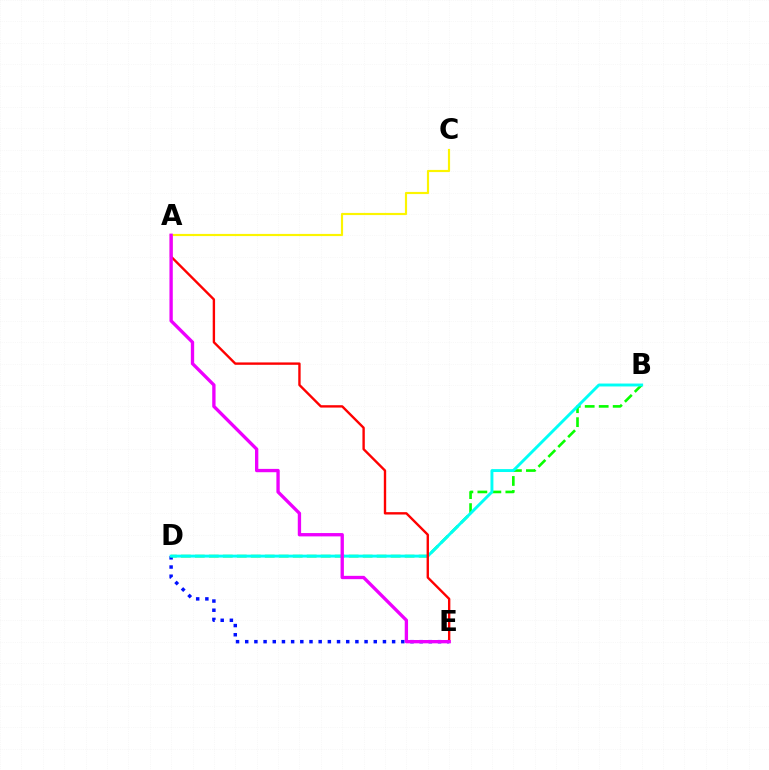{('D', 'E'): [{'color': '#0010ff', 'line_style': 'dotted', 'thickness': 2.49}], ('B', 'D'): [{'color': '#08ff00', 'line_style': 'dashed', 'thickness': 1.9}, {'color': '#00fff6', 'line_style': 'solid', 'thickness': 2.1}], ('A', 'E'): [{'color': '#ff0000', 'line_style': 'solid', 'thickness': 1.71}, {'color': '#ee00ff', 'line_style': 'solid', 'thickness': 2.4}], ('A', 'C'): [{'color': '#fcf500', 'line_style': 'solid', 'thickness': 1.56}]}